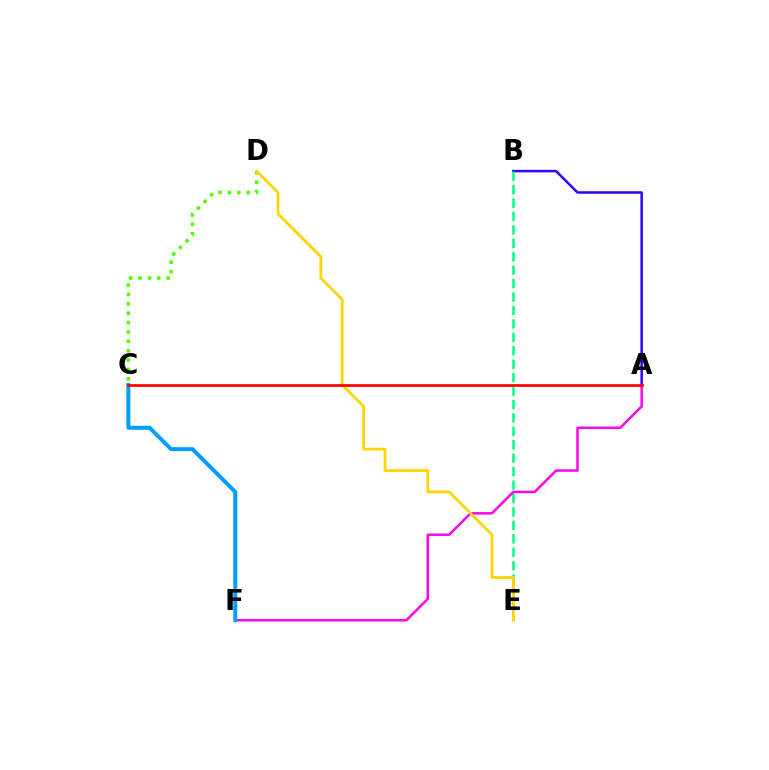{('A', 'B'): [{'color': '#3700ff', 'line_style': 'solid', 'thickness': 1.84}], ('C', 'D'): [{'color': '#4fff00', 'line_style': 'dotted', 'thickness': 2.55}], ('B', 'E'): [{'color': '#00ff86', 'line_style': 'dashed', 'thickness': 1.82}], ('A', 'F'): [{'color': '#ff00ed', 'line_style': 'solid', 'thickness': 1.78}], ('C', 'F'): [{'color': '#009eff', 'line_style': 'solid', 'thickness': 2.86}], ('D', 'E'): [{'color': '#ffd500', 'line_style': 'solid', 'thickness': 2.0}], ('A', 'C'): [{'color': '#ff0000', 'line_style': 'solid', 'thickness': 1.96}]}